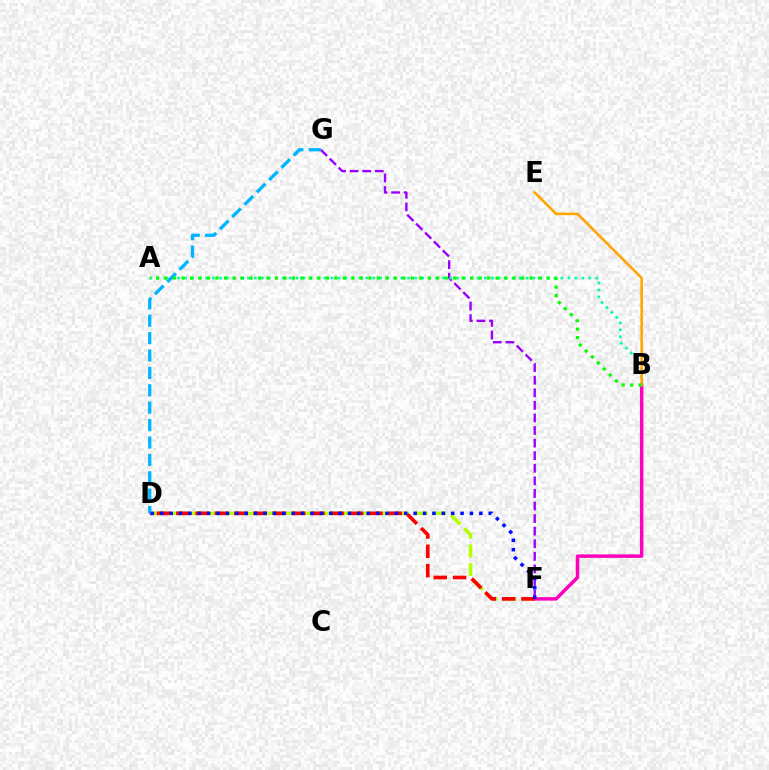{('D', 'F'): [{'color': '#b3ff00', 'line_style': 'dashed', 'thickness': 2.53}, {'color': '#ff0000', 'line_style': 'dashed', 'thickness': 2.62}, {'color': '#0010ff', 'line_style': 'dotted', 'thickness': 2.55}], ('B', 'F'): [{'color': '#ff00bd', 'line_style': 'solid', 'thickness': 2.5}], ('F', 'G'): [{'color': '#9b00ff', 'line_style': 'dashed', 'thickness': 1.71}], ('A', 'B'): [{'color': '#00ff9d', 'line_style': 'dotted', 'thickness': 1.89}, {'color': '#08ff00', 'line_style': 'dotted', 'thickness': 2.31}], ('B', 'E'): [{'color': '#ffa500', 'line_style': 'solid', 'thickness': 1.84}], ('D', 'G'): [{'color': '#00b5ff', 'line_style': 'dashed', 'thickness': 2.36}]}